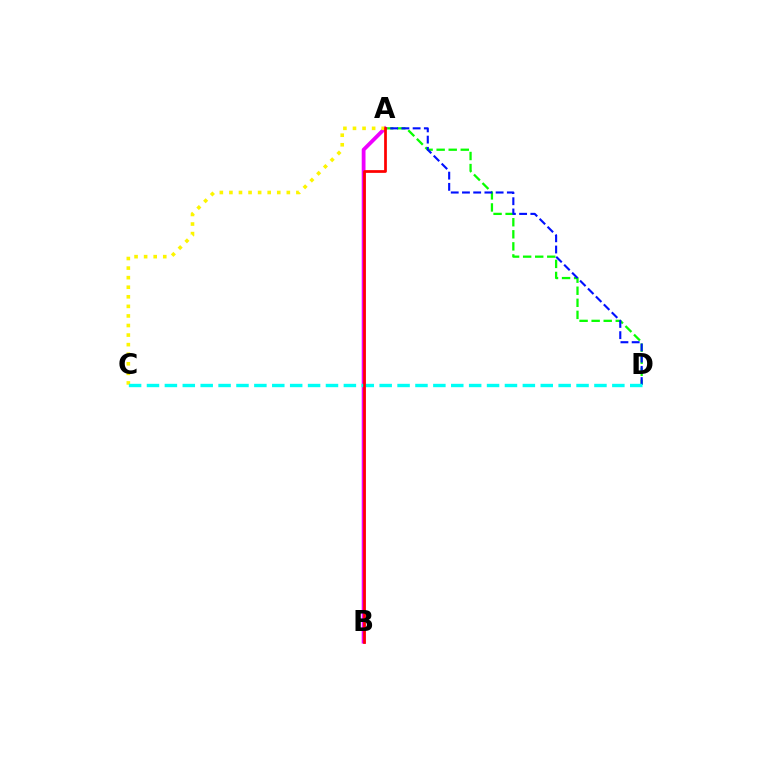{('A', 'D'): [{'color': '#08ff00', 'line_style': 'dashed', 'thickness': 1.64}, {'color': '#0010ff', 'line_style': 'dashed', 'thickness': 1.52}], ('A', 'B'): [{'color': '#ee00ff', 'line_style': 'solid', 'thickness': 2.73}, {'color': '#ff0000', 'line_style': 'solid', 'thickness': 1.97}], ('A', 'C'): [{'color': '#fcf500', 'line_style': 'dotted', 'thickness': 2.6}], ('C', 'D'): [{'color': '#00fff6', 'line_style': 'dashed', 'thickness': 2.43}]}